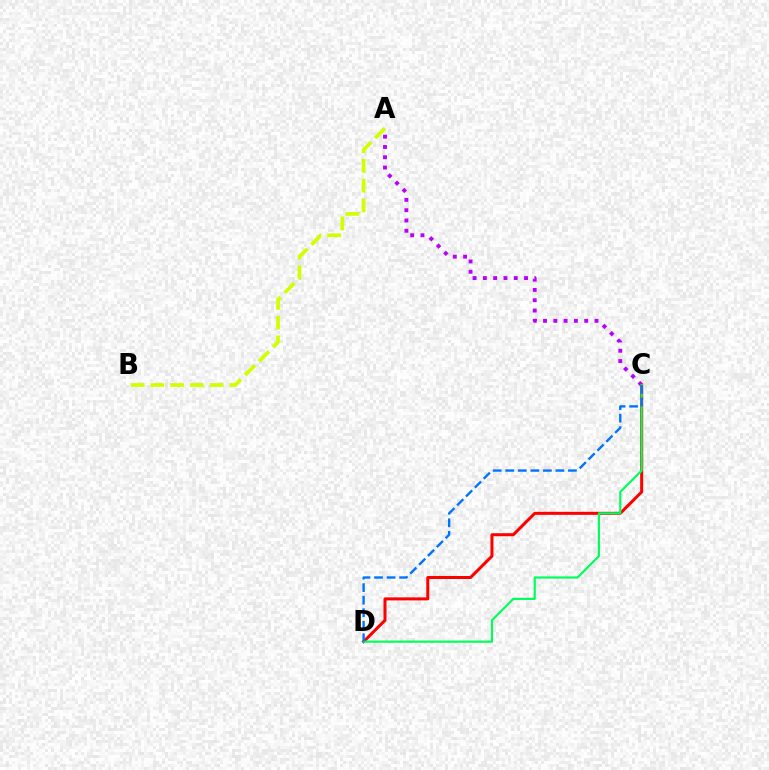{('A', 'C'): [{'color': '#b900ff', 'line_style': 'dotted', 'thickness': 2.8}], ('C', 'D'): [{'color': '#ff0000', 'line_style': 'solid', 'thickness': 2.17}, {'color': '#00ff5c', 'line_style': 'solid', 'thickness': 1.57}, {'color': '#0074ff', 'line_style': 'dashed', 'thickness': 1.7}], ('A', 'B'): [{'color': '#d1ff00', 'line_style': 'dashed', 'thickness': 2.68}]}